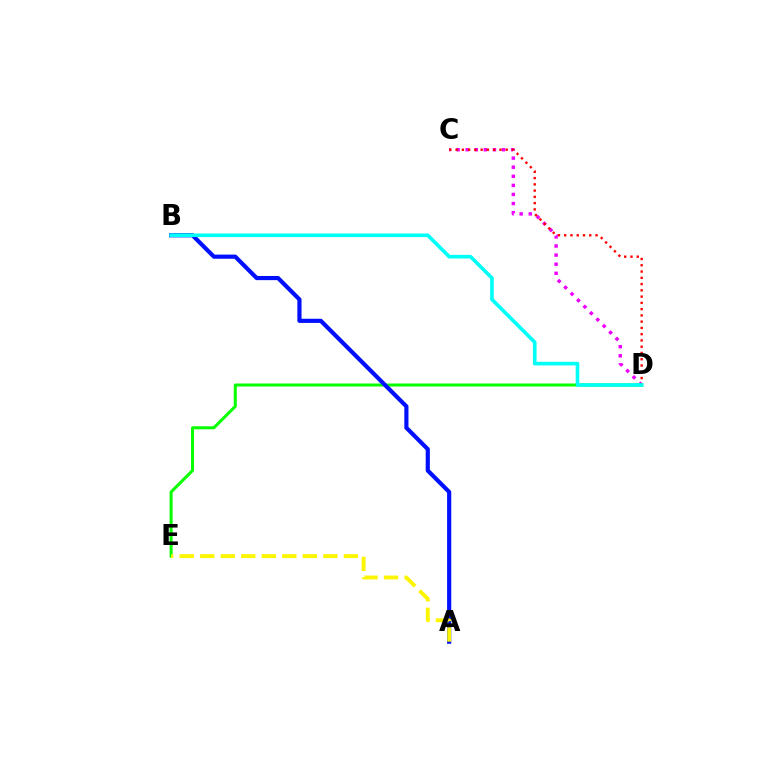{('C', 'D'): [{'color': '#ee00ff', 'line_style': 'dotted', 'thickness': 2.47}, {'color': '#ff0000', 'line_style': 'dotted', 'thickness': 1.7}], ('D', 'E'): [{'color': '#08ff00', 'line_style': 'solid', 'thickness': 2.17}], ('A', 'B'): [{'color': '#0010ff', 'line_style': 'solid', 'thickness': 3.0}], ('A', 'E'): [{'color': '#fcf500', 'line_style': 'dashed', 'thickness': 2.79}], ('B', 'D'): [{'color': '#00fff6', 'line_style': 'solid', 'thickness': 2.62}]}